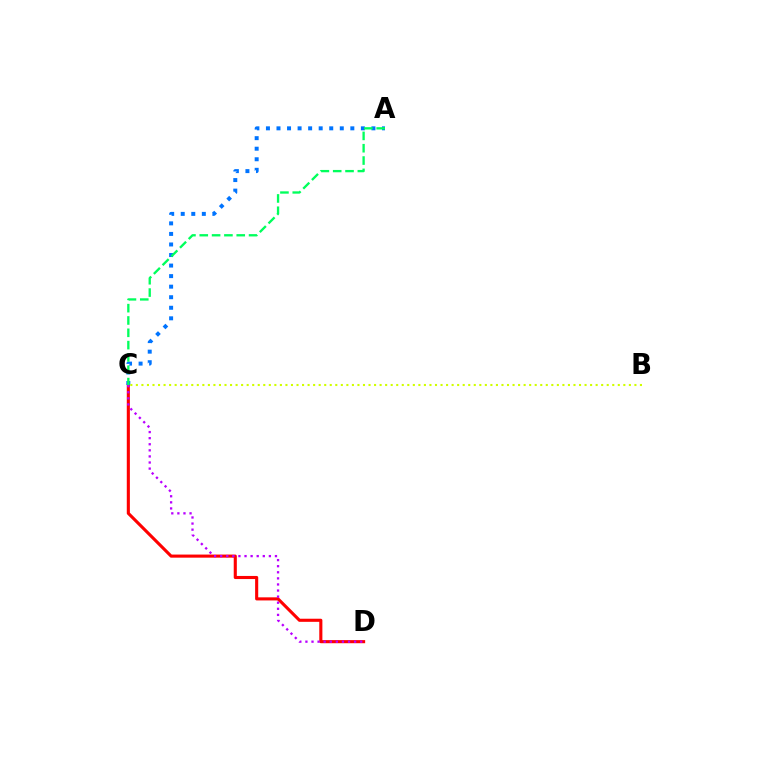{('C', 'D'): [{'color': '#ff0000', 'line_style': 'solid', 'thickness': 2.23}, {'color': '#b900ff', 'line_style': 'dotted', 'thickness': 1.65}], ('A', 'C'): [{'color': '#0074ff', 'line_style': 'dotted', 'thickness': 2.87}, {'color': '#00ff5c', 'line_style': 'dashed', 'thickness': 1.67}], ('B', 'C'): [{'color': '#d1ff00', 'line_style': 'dotted', 'thickness': 1.51}]}